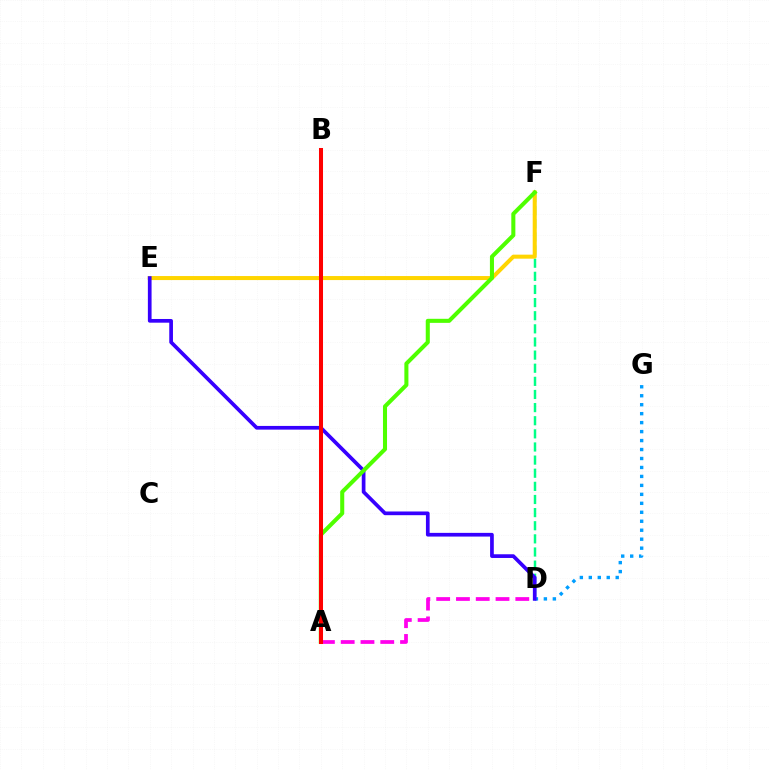{('D', 'G'): [{'color': '#009eff', 'line_style': 'dotted', 'thickness': 2.44}], ('D', 'F'): [{'color': '#00ff86', 'line_style': 'dashed', 'thickness': 1.78}], ('E', 'F'): [{'color': '#ffd500', 'line_style': 'solid', 'thickness': 2.9}], ('A', 'D'): [{'color': '#ff00ed', 'line_style': 'dashed', 'thickness': 2.69}], ('D', 'E'): [{'color': '#3700ff', 'line_style': 'solid', 'thickness': 2.66}], ('A', 'F'): [{'color': '#4fff00', 'line_style': 'solid', 'thickness': 2.92}], ('A', 'B'): [{'color': '#ff0000', 'line_style': 'solid', 'thickness': 2.9}]}